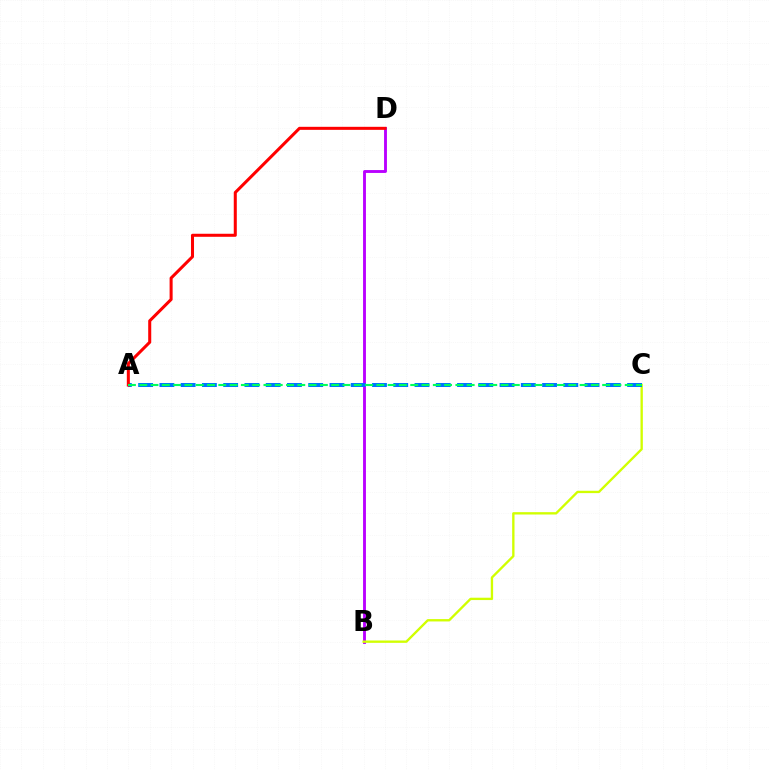{('B', 'D'): [{'color': '#b900ff', 'line_style': 'solid', 'thickness': 2.07}], ('B', 'C'): [{'color': '#d1ff00', 'line_style': 'solid', 'thickness': 1.69}], ('A', 'C'): [{'color': '#0074ff', 'line_style': 'dashed', 'thickness': 2.89}, {'color': '#00ff5c', 'line_style': 'dashed', 'thickness': 1.53}], ('A', 'D'): [{'color': '#ff0000', 'line_style': 'solid', 'thickness': 2.18}]}